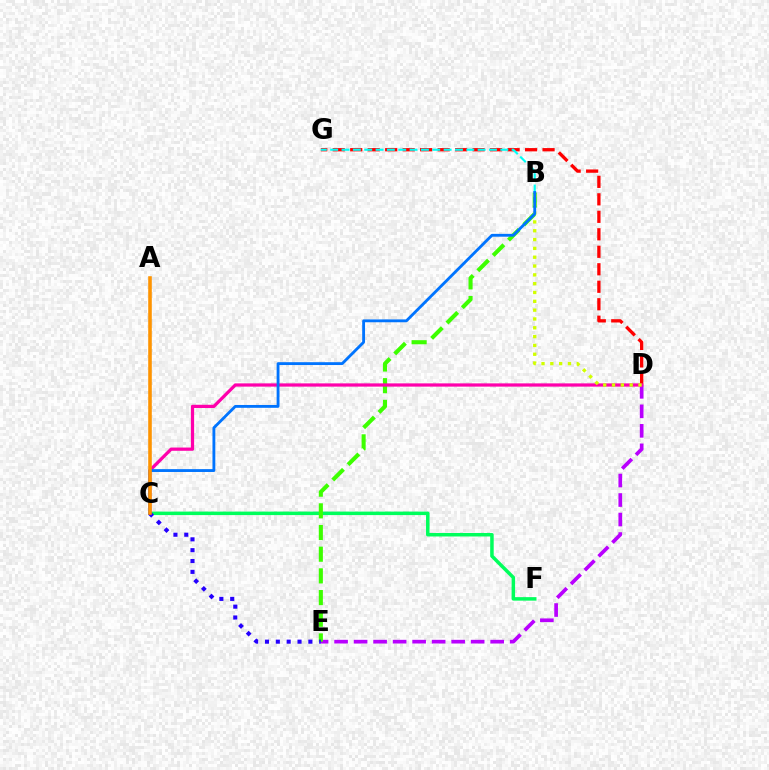{('C', 'F'): [{'color': '#00ff5c', 'line_style': 'solid', 'thickness': 2.52}], ('D', 'E'): [{'color': '#b900ff', 'line_style': 'dashed', 'thickness': 2.65}], ('D', 'G'): [{'color': '#ff0000', 'line_style': 'dashed', 'thickness': 2.38}], ('B', 'E'): [{'color': '#3dff00', 'line_style': 'dashed', 'thickness': 2.95}], ('C', 'D'): [{'color': '#ff00ac', 'line_style': 'solid', 'thickness': 2.33}], ('B', 'D'): [{'color': '#d1ff00', 'line_style': 'dotted', 'thickness': 2.4}], ('B', 'G'): [{'color': '#00fff6', 'line_style': 'dashed', 'thickness': 1.54}], ('B', 'C'): [{'color': '#0074ff', 'line_style': 'solid', 'thickness': 2.04}], ('C', 'E'): [{'color': '#2500ff', 'line_style': 'dotted', 'thickness': 2.95}], ('A', 'C'): [{'color': '#ff9400', 'line_style': 'solid', 'thickness': 2.58}]}